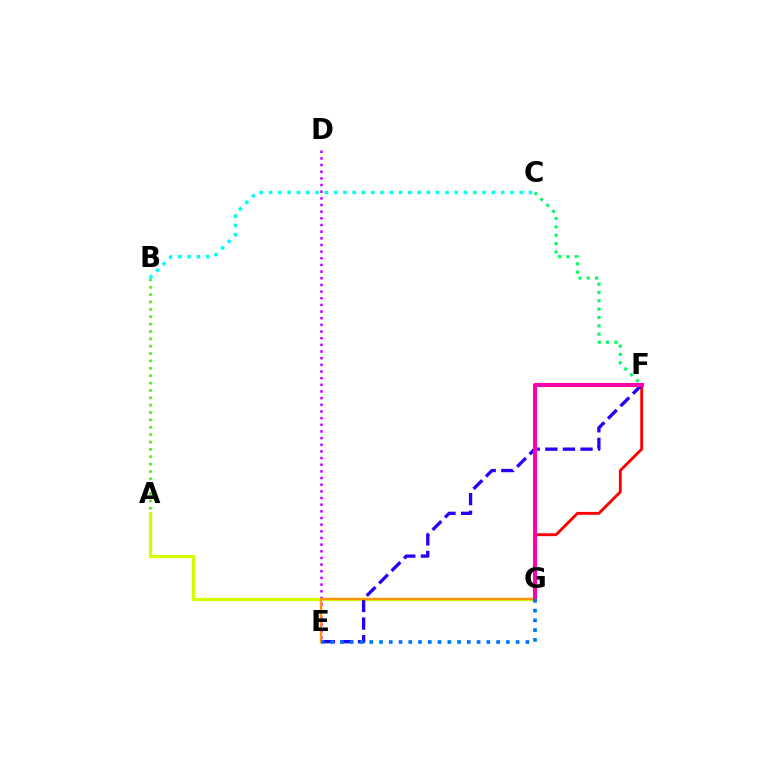{('D', 'E'): [{'color': '#b900ff', 'line_style': 'dotted', 'thickness': 1.81}], ('C', 'F'): [{'color': '#00ff5c', 'line_style': 'dotted', 'thickness': 2.26}], ('A', 'G'): [{'color': '#d1ff00', 'line_style': 'solid', 'thickness': 2.31}], ('F', 'G'): [{'color': '#ff0000', 'line_style': 'solid', 'thickness': 2.06}, {'color': '#ff00ac', 'line_style': 'solid', 'thickness': 2.9}], ('E', 'F'): [{'color': '#2500ff', 'line_style': 'dashed', 'thickness': 2.39}], ('A', 'B'): [{'color': '#3dff00', 'line_style': 'dotted', 'thickness': 2.0}], ('B', 'C'): [{'color': '#00fff6', 'line_style': 'dotted', 'thickness': 2.52}], ('E', 'G'): [{'color': '#ff9400', 'line_style': 'solid', 'thickness': 1.69}, {'color': '#0074ff', 'line_style': 'dotted', 'thickness': 2.65}]}